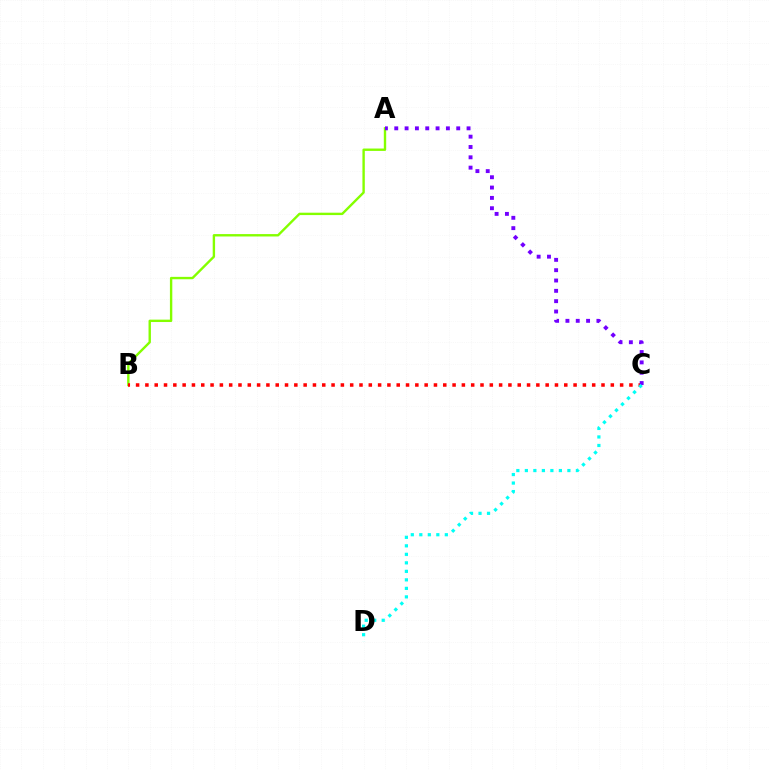{('A', 'B'): [{'color': '#84ff00', 'line_style': 'solid', 'thickness': 1.72}], ('B', 'C'): [{'color': '#ff0000', 'line_style': 'dotted', 'thickness': 2.53}], ('A', 'C'): [{'color': '#7200ff', 'line_style': 'dotted', 'thickness': 2.81}], ('C', 'D'): [{'color': '#00fff6', 'line_style': 'dotted', 'thickness': 2.31}]}